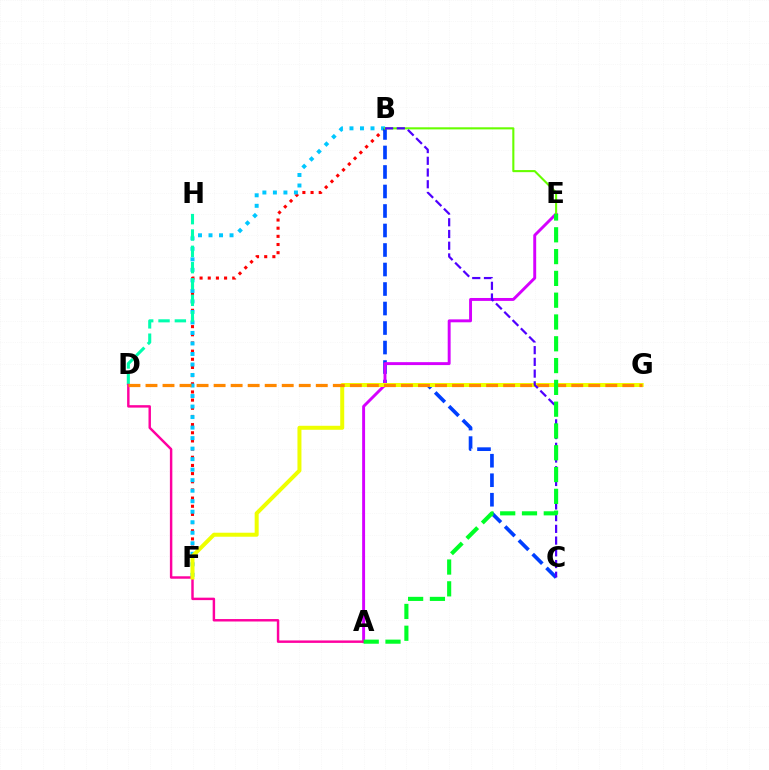{('B', 'F'): [{'color': '#ff0000', 'line_style': 'dotted', 'thickness': 2.22}, {'color': '#00c7ff', 'line_style': 'dotted', 'thickness': 2.86}], ('B', 'C'): [{'color': '#003fff', 'line_style': 'dashed', 'thickness': 2.65}, {'color': '#4f00ff', 'line_style': 'dashed', 'thickness': 1.59}], ('D', 'H'): [{'color': '#00ffaf', 'line_style': 'dashed', 'thickness': 2.22}], ('A', 'E'): [{'color': '#d600ff', 'line_style': 'solid', 'thickness': 2.11}, {'color': '#00ff27', 'line_style': 'dashed', 'thickness': 2.96}], ('A', 'D'): [{'color': '#ff00a0', 'line_style': 'solid', 'thickness': 1.76}], ('F', 'G'): [{'color': '#eeff00', 'line_style': 'solid', 'thickness': 2.88}], ('B', 'E'): [{'color': '#66ff00', 'line_style': 'solid', 'thickness': 1.51}], ('D', 'G'): [{'color': '#ff8800', 'line_style': 'dashed', 'thickness': 2.31}]}